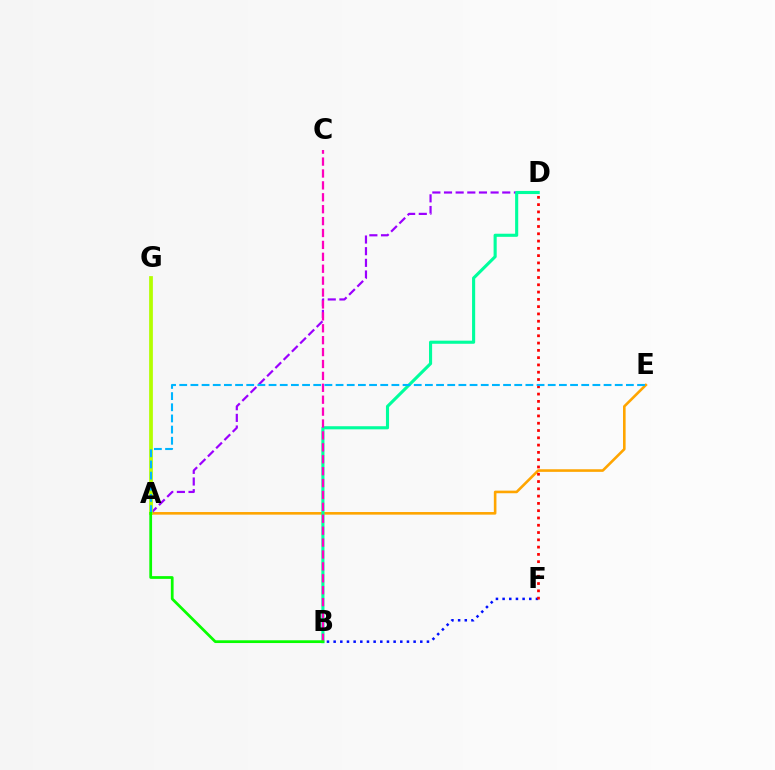{('A', 'E'): [{'color': '#ffa500', 'line_style': 'solid', 'thickness': 1.88}, {'color': '#00b5ff', 'line_style': 'dashed', 'thickness': 1.52}], ('A', 'D'): [{'color': '#9b00ff', 'line_style': 'dashed', 'thickness': 1.58}], ('A', 'G'): [{'color': '#b3ff00', 'line_style': 'solid', 'thickness': 2.69}], ('B', 'D'): [{'color': '#00ff9d', 'line_style': 'solid', 'thickness': 2.24}], ('B', 'F'): [{'color': '#0010ff', 'line_style': 'dotted', 'thickness': 1.81}], ('D', 'F'): [{'color': '#ff0000', 'line_style': 'dotted', 'thickness': 1.98}], ('B', 'C'): [{'color': '#ff00bd', 'line_style': 'dashed', 'thickness': 1.62}], ('A', 'B'): [{'color': '#08ff00', 'line_style': 'solid', 'thickness': 1.98}]}